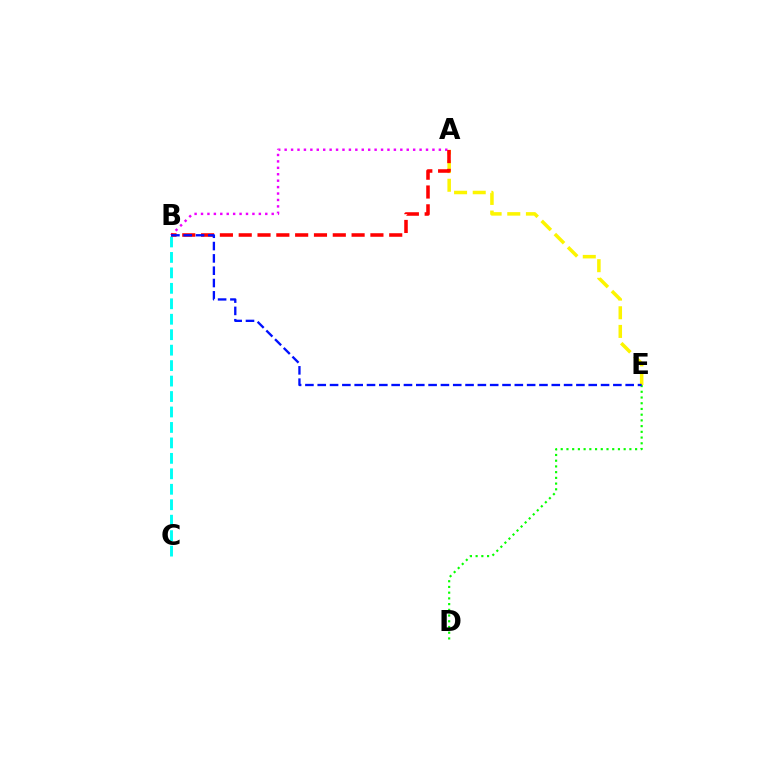{('A', 'E'): [{'color': '#fcf500', 'line_style': 'dashed', 'thickness': 2.53}], ('D', 'E'): [{'color': '#08ff00', 'line_style': 'dotted', 'thickness': 1.55}], ('A', 'B'): [{'color': '#ee00ff', 'line_style': 'dotted', 'thickness': 1.75}, {'color': '#ff0000', 'line_style': 'dashed', 'thickness': 2.56}], ('B', 'C'): [{'color': '#00fff6', 'line_style': 'dashed', 'thickness': 2.1}], ('B', 'E'): [{'color': '#0010ff', 'line_style': 'dashed', 'thickness': 1.67}]}